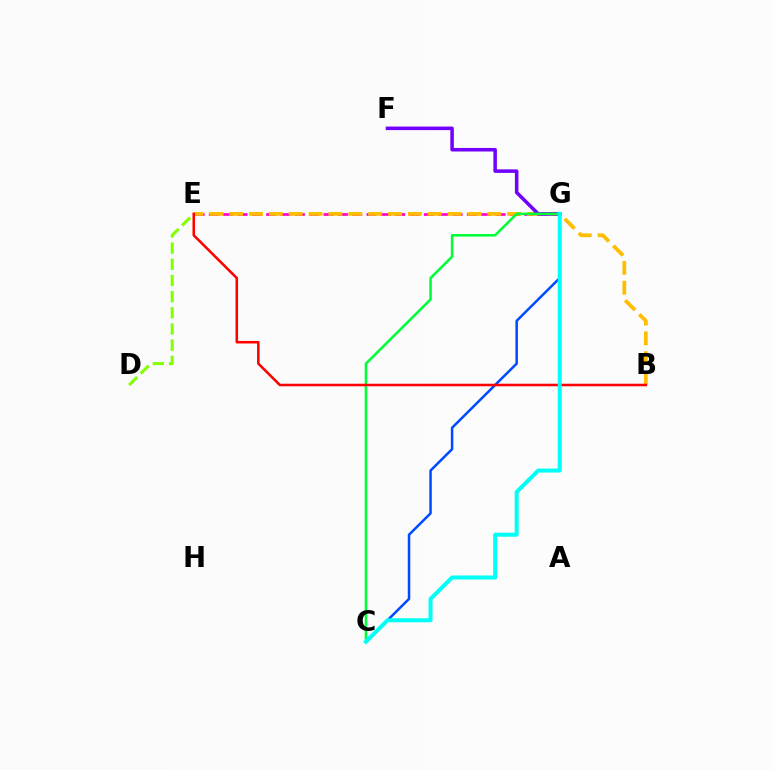{('E', 'G'): [{'color': '#ff00cf', 'line_style': 'dashed', 'thickness': 1.95}], ('D', 'E'): [{'color': '#84ff00', 'line_style': 'dashed', 'thickness': 2.2}], ('B', 'E'): [{'color': '#ffbd00', 'line_style': 'dashed', 'thickness': 2.7}, {'color': '#ff0000', 'line_style': 'solid', 'thickness': 1.83}], ('F', 'G'): [{'color': '#7200ff', 'line_style': 'solid', 'thickness': 2.55}], ('C', 'G'): [{'color': '#00ff39', 'line_style': 'solid', 'thickness': 1.84}, {'color': '#004bff', 'line_style': 'solid', 'thickness': 1.81}, {'color': '#00fff6', 'line_style': 'solid', 'thickness': 2.89}]}